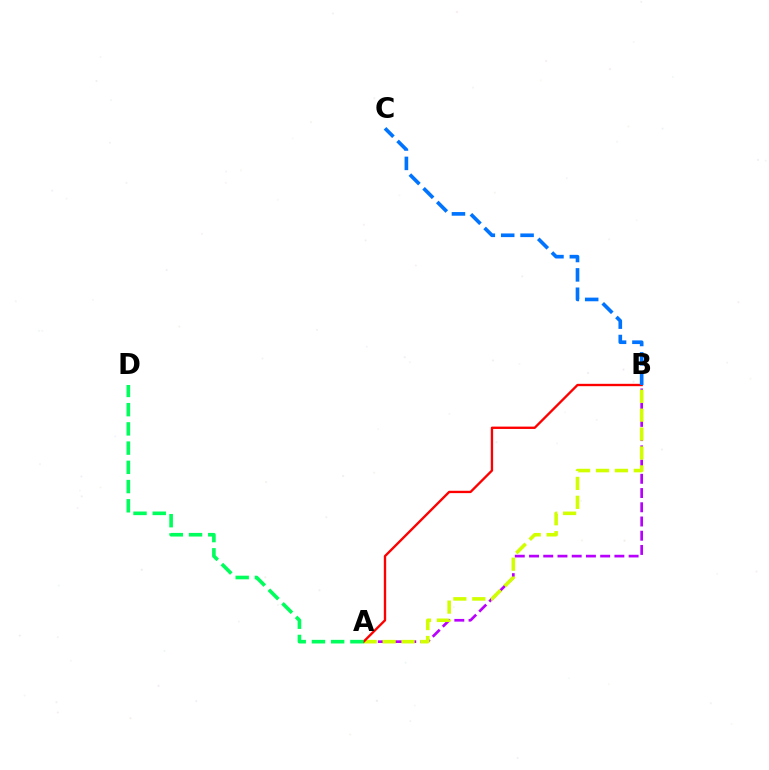{('A', 'B'): [{'color': '#b900ff', 'line_style': 'dashed', 'thickness': 1.93}, {'color': '#d1ff00', 'line_style': 'dashed', 'thickness': 2.57}, {'color': '#ff0000', 'line_style': 'solid', 'thickness': 1.69}], ('B', 'C'): [{'color': '#0074ff', 'line_style': 'dashed', 'thickness': 2.63}], ('A', 'D'): [{'color': '#00ff5c', 'line_style': 'dashed', 'thickness': 2.61}]}